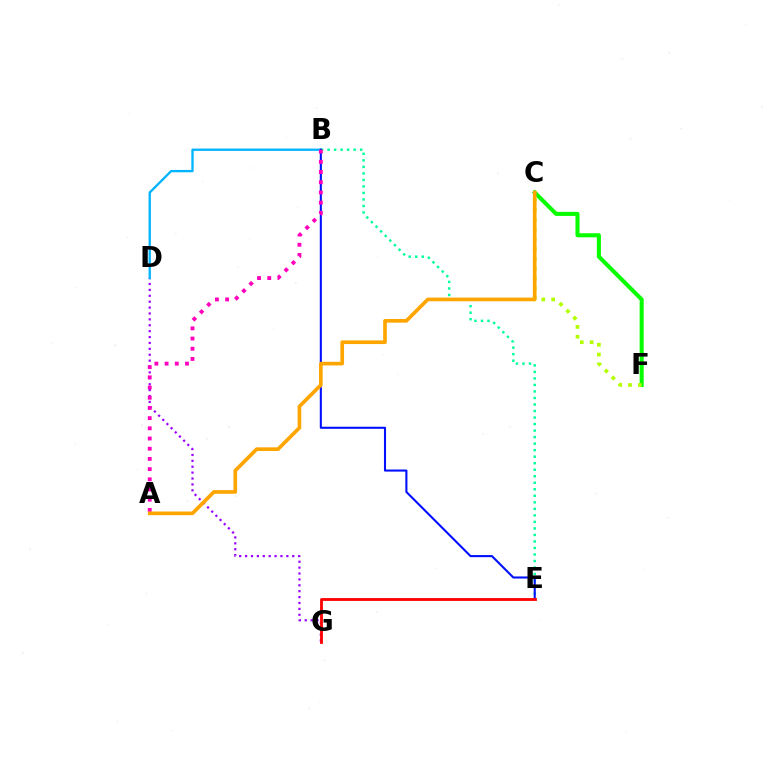{('D', 'G'): [{'color': '#9b00ff', 'line_style': 'dotted', 'thickness': 1.6}], ('B', 'D'): [{'color': '#00b5ff', 'line_style': 'solid', 'thickness': 1.68}], ('C', 'F'): [{'color': '#08ff00', 'line_style': 'solid', 'thickness': 2.93}, {'color': '#b3ff00', 'line_style': 'dotted', 'thickness': 2.67}], ('B', 'E'): [{'color': '#00ff9d', 'line_style': 'dotted', 'thickness': 1.77}, {'color': '#0010ff', 'line_style': 'solid', 'thickness': 1.5}], ('E', 'G'): [{'color': '#ff0000', 'line_style': 'solid', 'thickness': 2.03}], ('A', 'B'): [{'color': '#ff00bd', 'line_style': 'dotted', 'thickness': 2.77}], ('A', 'C'): [{'color': '#ffa500', 'line_style': 'solid', 'thickness': 2.64}]}